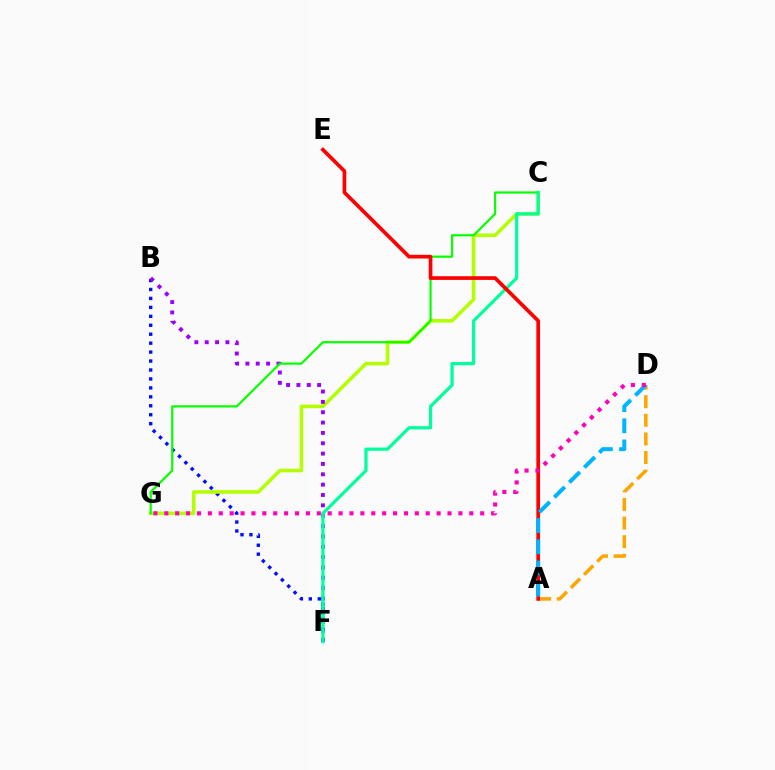{('B', 'F'): [{'color': '#0010ff', 'line_style': 'dotted', 'thickness': 2.43}, {'color': '#9b00ff', 'line_style': 'dotted', 'thickness': 2.81}], ('C', 'G'): [{'color': '#b3ff00', 'line_style': 'solid', 'thickness': 2.57}, {'color': '#08ff00', 'line_style': 'solid', 'thickness': 1.58}], ('A', 'D'): [{'color': '#ffa500', 'line_style': 'dashed', 'thickness': 2.53}, {'color': '#00b5ff', 'line_style': 'dashed', 'thickness': 2.88}], ('C', 'F'): [{'color': '#00ff9d', 'line_style': 'solid', 'thickness': 2.33}], ('A', 'E'): [{'color': '#ff0000', 'line_style': 'solid', 'thickness': 2.66}], ('D', 'G'): [{'color': '#ff00bd', 'line_style': 'dotted', 'thickness': 2.96}]}